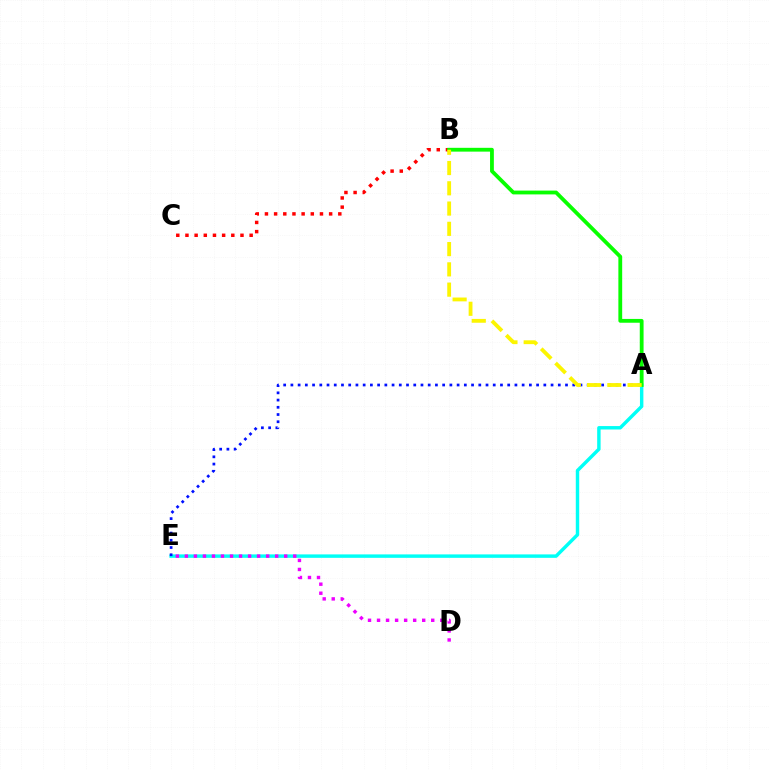{('B', 'C'): [{'color': '#ff0000', 'line_style': 'dotted', 'thickness': 2.49}], ('A', 'E'): [{'color': '#00fff6', 'line_style': 'solid', 'thickness': 2.47}, {'color': '#0010ff', 'line_style': 'dotted', 'thickness': 1.96}], ('D', 'E'): [{'color': '#ee00ff', 'line_style': 'dotted', 'thickness': 2.45}], ('A', 'B'): [{'color': '#08ff00', 'line_style': 'solid', 'thickness': 2.74}, {'color': '#fcf500', 'line_style': 'dashed', 'thickness': 2.75}]}